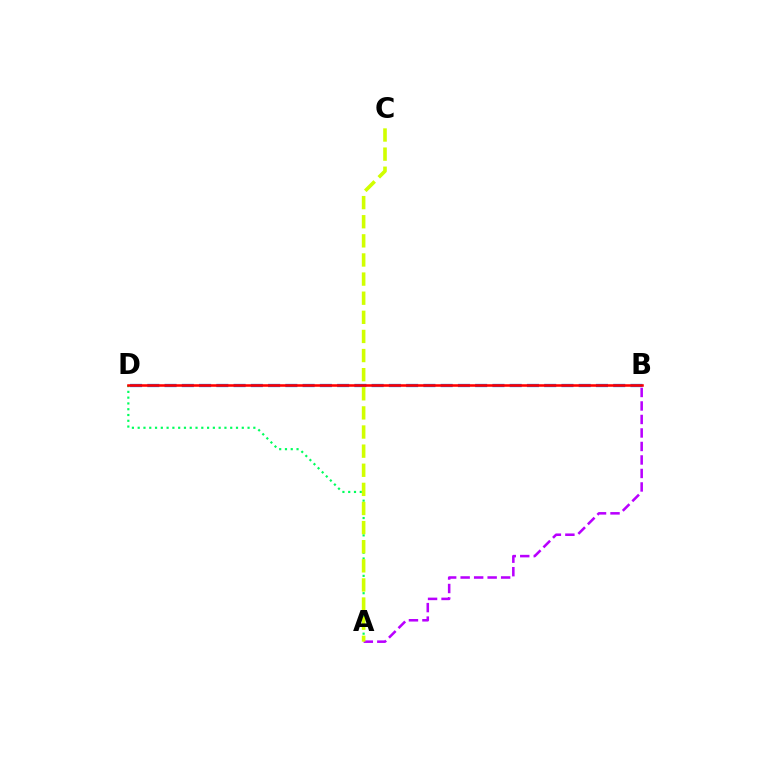{('B', 'D'): [{'color': '#0074ff', 'line_style': 'dashed', 'thickness': 2.34}, {'color': '#ff0000', 'line_style': 'solid', 'thickness': 1.84}], ('A', 'D'): [{'color': '#00ff5c', 'line_style': 'dotted', 'thickness': 1.57}], ('A', 'B'): [{'color': '#b900ff', 'line_style': 'dashed', 'thickness': 1.83}], ('A', 'C'): [{'color': '#d1ff00', 'line_style': 'dashed', 'thickness': 2.6}]}